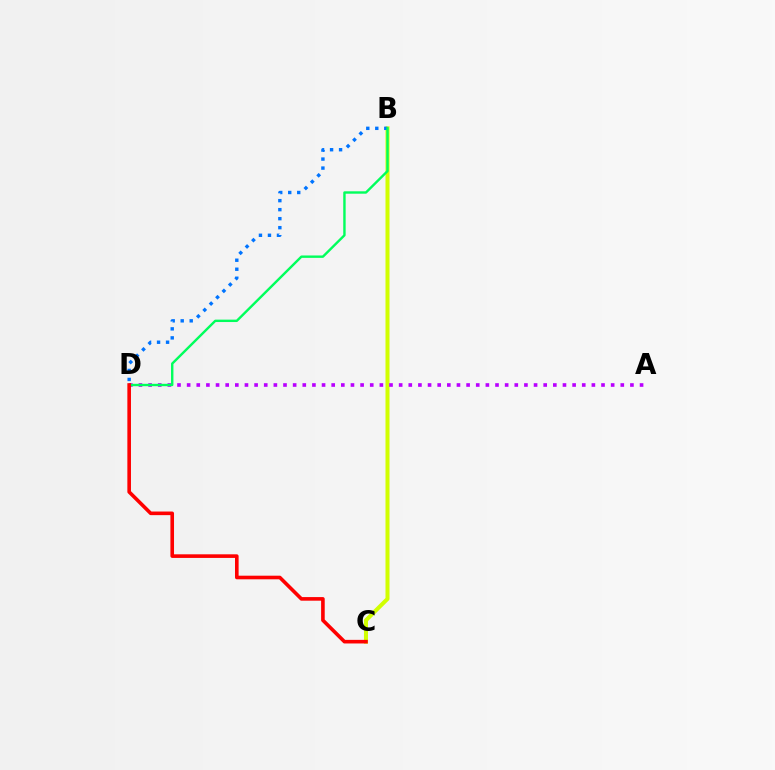{('B', 'C'): [{'color': '#d1ff00', 'line_style': 'solid', 'thickness': 2.89}], ('A', 'D'): [{'color': '#b900ff', 'line_style': 'dotted', 'thickness': 2.62}], ('B', 'D'): [{'color': '#0074ff', 'line_style': 'dotted', 'thickness': 2.45}, {'color': '#00ff5c', 'line_style': 'solid', 'thickness': 1.73}], ('C', 'D'): [{'color': '#ff0000', 'line_style': 'solid', 'thickness': 2.6}]}